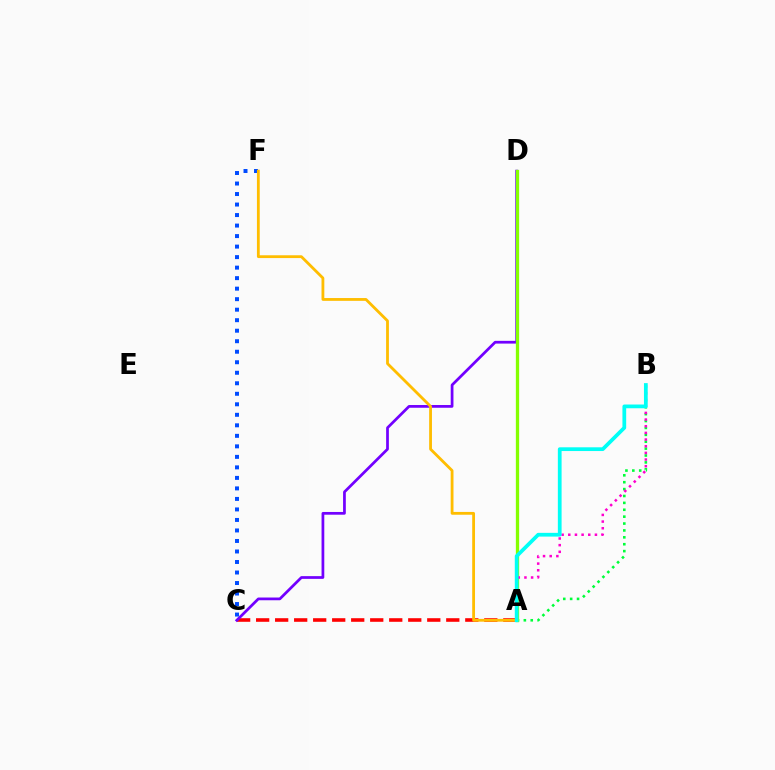{('A', 'C'): [{'color': '#ff0000', 'line_style': 'dashed', 'thickness': 2.58}], ('C', 'D'): [{'color': '#7200ff', 'line_style': 'solid', 'thickness': 1.97}], ('C', 'F'): [{'color': '#004bff', 'line_style': 'dotted', 'thickness': 2.86}], ('A', 'B'): [{'color': '#00ff39', 'line_style': 'dotted', 'thickness': 1.87}, {'color': '#ff00cf', 'line_style': 'dotted', 'thickness': 1.81}, {'color': '#00fff6', 'line_style': 'solid', 'thickness': 2.69}], ('A', 'F'): [{'color': '#ffbd00', 'line_style': 'solid', 'thickness': 2.02}], ('A', 'D'): [{'color': '#84ff00', 'line_style': 'solid', 'thickness': 2.37}]}